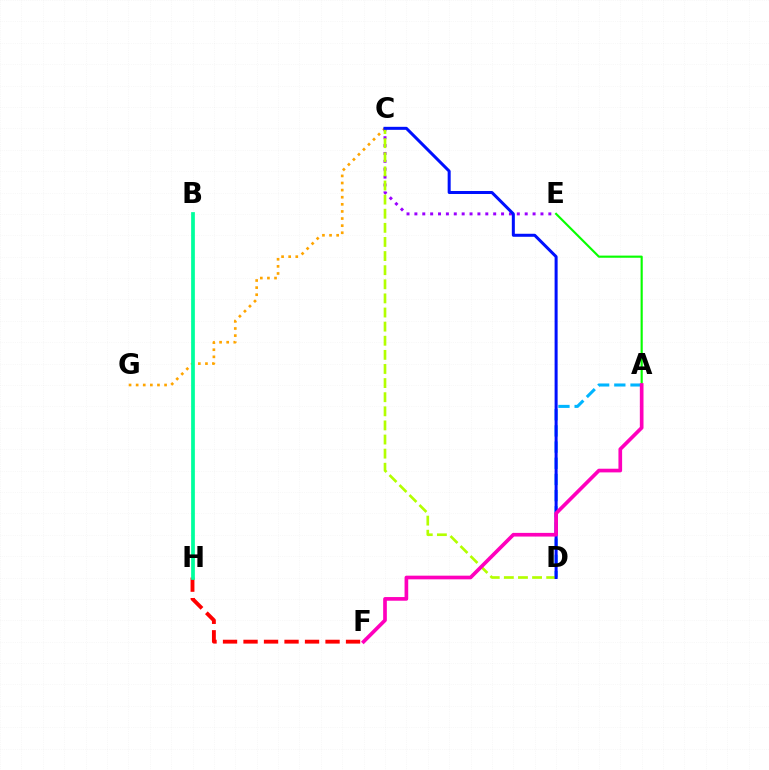{('C', 'G'): [{'color': '#ffa500', 'line_style': 'dotted', 'thickness': 1.93}], ('F', 'H'): [{'color': '#ff0000', 'line_style': 'dashed', 'thickness': 2.79}], ('A', 'E'): [{'color': '#08ff00', 'line_style': 'solid', 'thickness': 1.55}], ('C', 'E'): [{'color': '#9b00ff', 'line_style': 'dotted', 'thickness': 2.14}], ('A', 'D'): [{'color': '#00b5ff', 'line_style': 'dashed', 'thickness': 2.2}], ('C', 'D'): [{'color': '#b3ff00', 'line_style': 'dashed', 'thickness': 1.92}, {'color': '#0010ff', 'line_style': 'solid', 'thickness': 2.17}], ('B', 'H'): [{'color': '#00ff9d', 'line_style': 'solid', 'thickness': 2.69}], ('A', 'F'): [{'color': '#ff00bd', 'line_style': 'solid', 'thickness': 2.64}]}